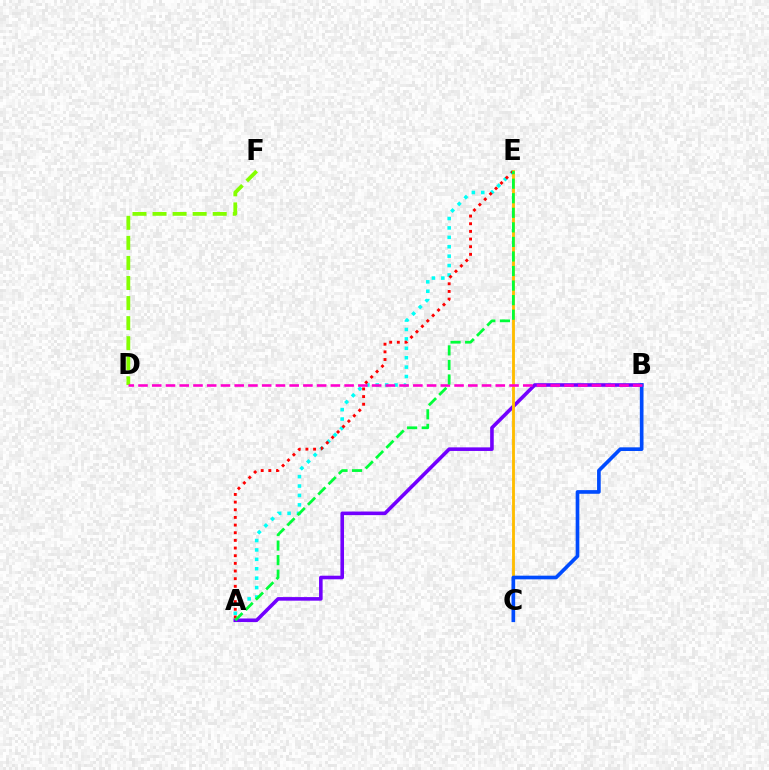{('A', 'B'): [{'color': '#7200ff', 'line_style': 'solid', 'thickness': 2.59}], ('A', 'E'): [{'color': '#00fff6', 'line_style': 'dotted', 'thickness': 2.56}, {'color': '#ff0000', 'line_style': 'dotted', 'thickness': 2.08}, {'color': '#00ff39', 'line_style': 'dashed', 'thickness': 1.98}], ('C', 'E'): [{'color': '#ffbd00', 'line_style': 'solid', 'thickness': 2.05}], ('B', 'C'): [{'color': '#004bff', 'line_style': 'solid', 'thickness': 2.64}], ('D', 'F'): [{'color': '#84ff00', 'line_style': 'dashed', 'thickness': 2.73}], ('B', 'D'): [{'color': '#ff00cf', 'line_style': 'dashed', 'thickness': 1.87}]}